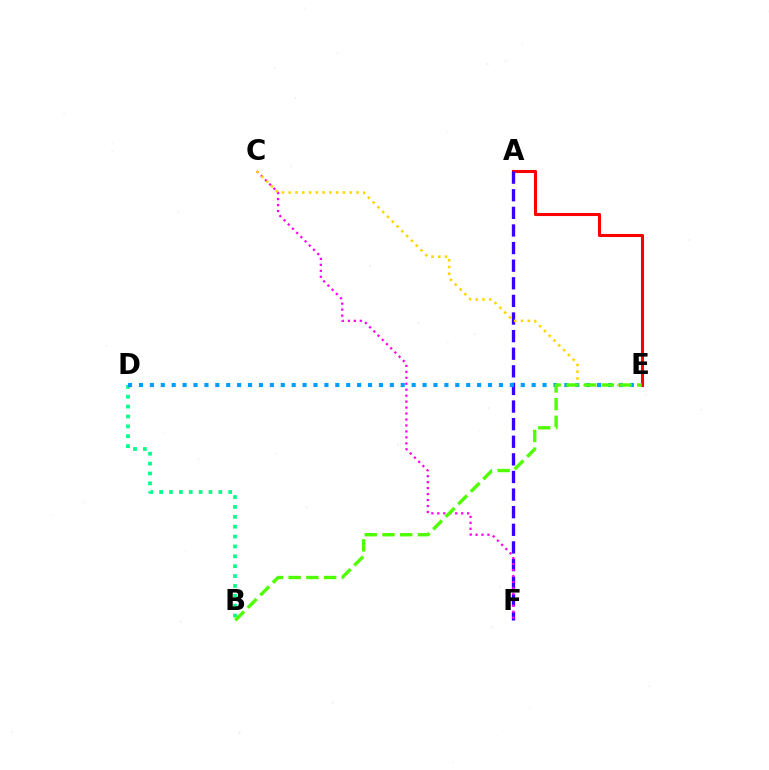{('A', 'E'): [{'color': '#ff0000', 'line_style': 'solid', 'thickness': 2.22}], ('A', 'F'): [{'color': '#3700ff', 'line_style': 'dashed', 'thickness': 2.39}], ('B', 'D'): [{'color': '#00ff86', 'line_style': 'dotted', 'thickness': 2.68}], ('C', 'F'): [{'color': '#ff00ed', 'line_style': 'dotted', 'thickness': 1.62}], ('C', 'E'): [{'color': '#ffd500', 'line_style': 'dotted', 'thickness': 1.84}], ('D', 'E'): [{'color': '#009eff', 'line_style': 'dotted', 'thickness': 2.96}], ('B', 'E'): [{'color': '#4fff00', 'line_style': 'dashed', 'thickness': 2.41}]}